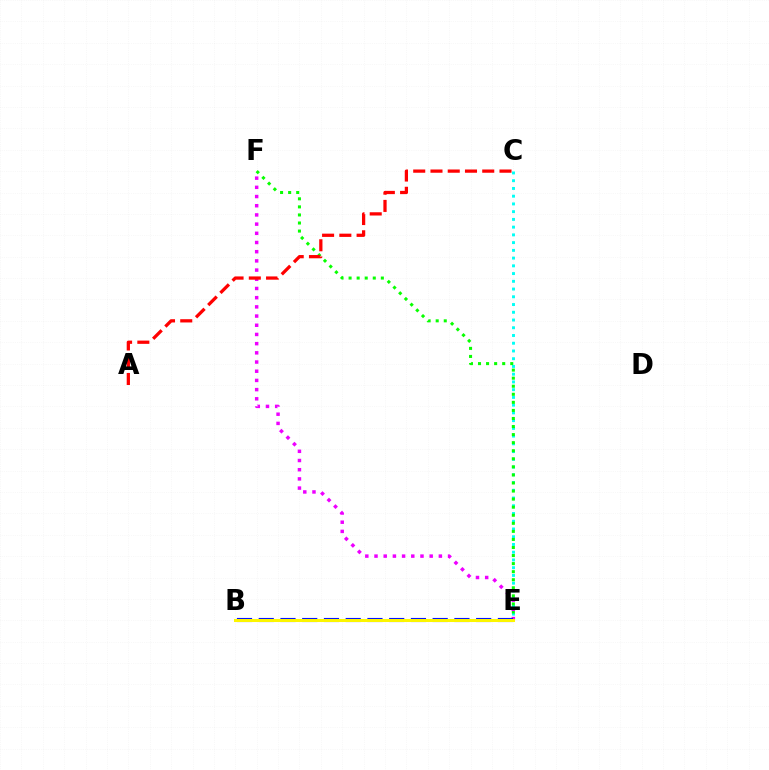{('C', 'E'): [{'color': '#00fff6', 'line_style': 'dotted', 'thickness': 2.1}], ('E', 'F'): [{'color': '#08ff00', 'line_style': 'dotted', 'thickness': 2.19}, {'color': '#ee00ff', 'line_style': 'dotted', 'thickness': 2.5}], ('B', 'E'): [{'color': '#0010ff', 'line_style': 'dashed', 'thickness': 2.95}, {'color': '#fcf500', 'line_style': 'solid', 'thickness': 2.19}], ('A', 'C'): [{'color': '#ff0000', 'line_style': 'dashed', 'thickness': 2.34}]}